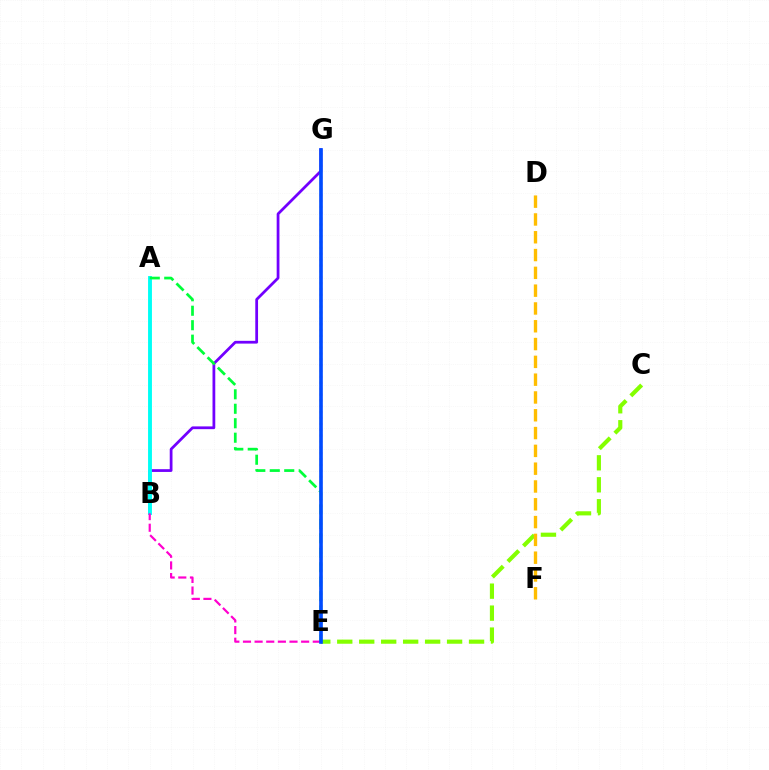{('C', 'E'): [{'color': '#84ff00', 'line_style': 'dashed', 'thickness': 2.98}], ('B', 'G'): [{'color': '#7200ff', 'line_style': 'solid', 'thickness': 1.99}], ('E', 'G'): [{'color': '#ff0000', 'line_style': 'dotted', 'thickness': 1.59}, {'color': '#004bff', 'line_style': 'solid', 'thickness': 2.62}], ('D', 'F'): [{'color': '#ffbd00', 'line_style': 'dashed', 'thickness': 2.42}], ('A', 'B'): [{'color': '#00fff6', 'line_style': 'solid', 'thickness': 2.8}], ('B', 'E'): [{'color': '#ff00cf', 'line_style': 'dashed', 'thickness': 1.58}], ('A', 'E'): [{'color': '#00ff39', 'line_style': 'dashed', 'thickness': 1.97}]}